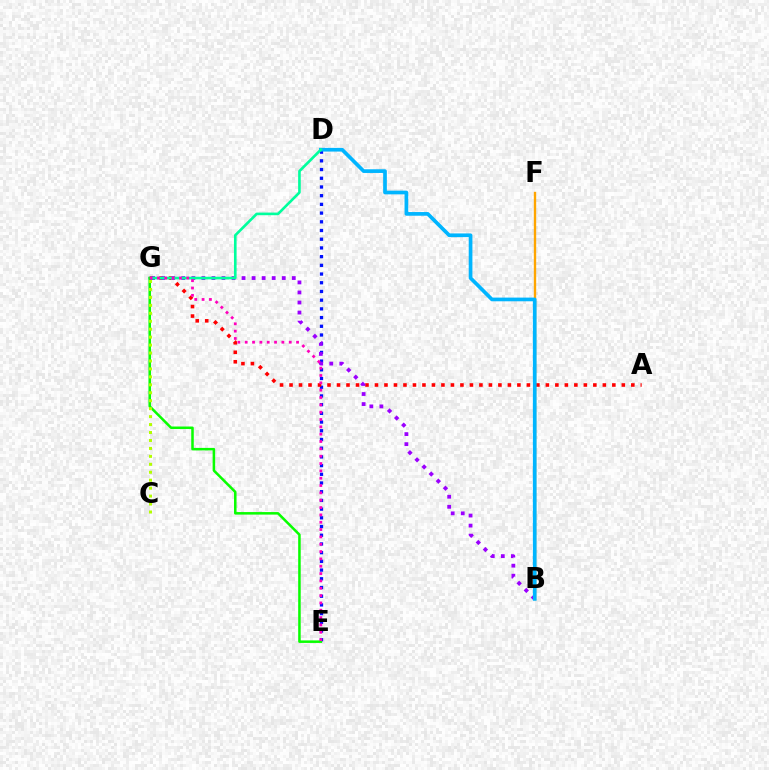{('B', 'F'): [{'color': '#ffa500', 'line_style': 'solid', 'thickness': 1.7}], ('D', 'E'): [{'color': '#0010ff', 'line_style': 'dotted', 'thickness': 2.37}], ('A', 'G'): [{'color': '#ff0000', 'line_style': 'dotted', 'thickness': 2.58}], ('B', 'G'): [{'color': '#9b00ff', 'line_style': 'dotted', 'thickness': 2.73}], ('B', 'D'): [{'color': '#00b5ff', 'line_style': 'solid', 'thickness': 2.66}], ('D', 'G'): [{'color': '#00ff9d', 'line_style': 'solid', 'thickness': 1.9}], ('E', 'G'): [{'color': '#08ff00', 'line_style': 'solid', 'thickness': 1.82}, {'color': '#ff00bd', 'line_style': 'dotted', 'thickness': 1.99}], ('C', 'G'): [{'color': '#b3ff00', 'line_style': 'dotted', 'thickness': 2.16}]}